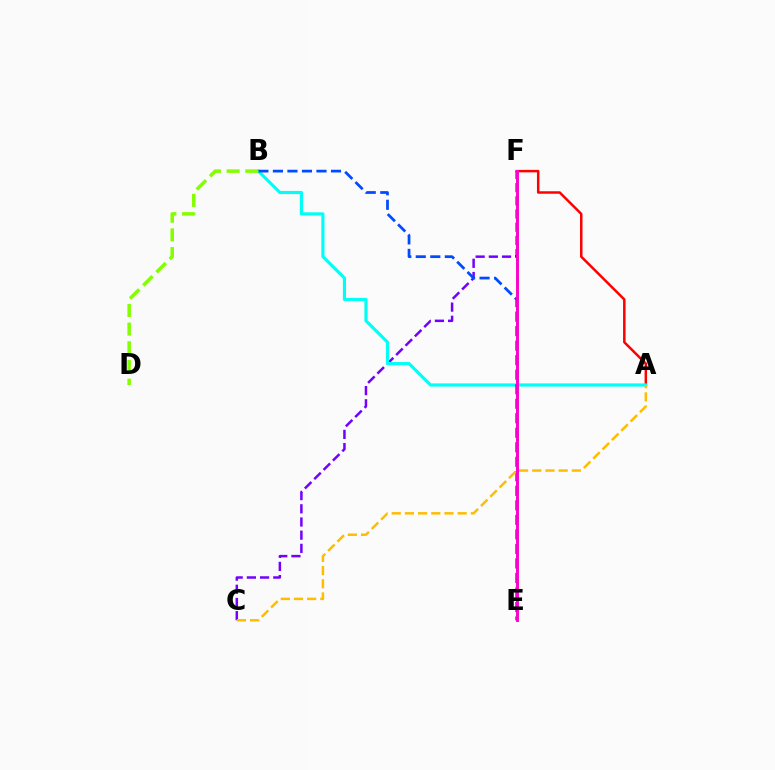{('C', 'F'): [{'color': '#7200ff', 'line_style': 'dashed', 'thickness': 1.79}], ('A', 'F'): [{'color': '#ff0000', 'line_style': 'solid', 'thickness': 1.79}], ('A', 'B'): [{'color': '#00fff6', 'line_style': 'solid', 'thickness': 2.27}], ('E', 'F'): [{'color': '#00ff39', 'line_style': 'dashed', 'thickness': 2.16}, {'color': '#ff00cf', 'line_style': 'solid', 'thickness': 2.09}], ('B', 'E'): [{'color': '#004bff', 'line_style': 'dashed', 'thickness': 1.97}], ('A', 'C'): [{'color': '#ffbd00', 'line_style': 'dashed', 'thickness': 1.79}], ('B', 'D'): [{'color': '#84ff00', 'line_style': 'dashed', 'thickness': 2.54}]}